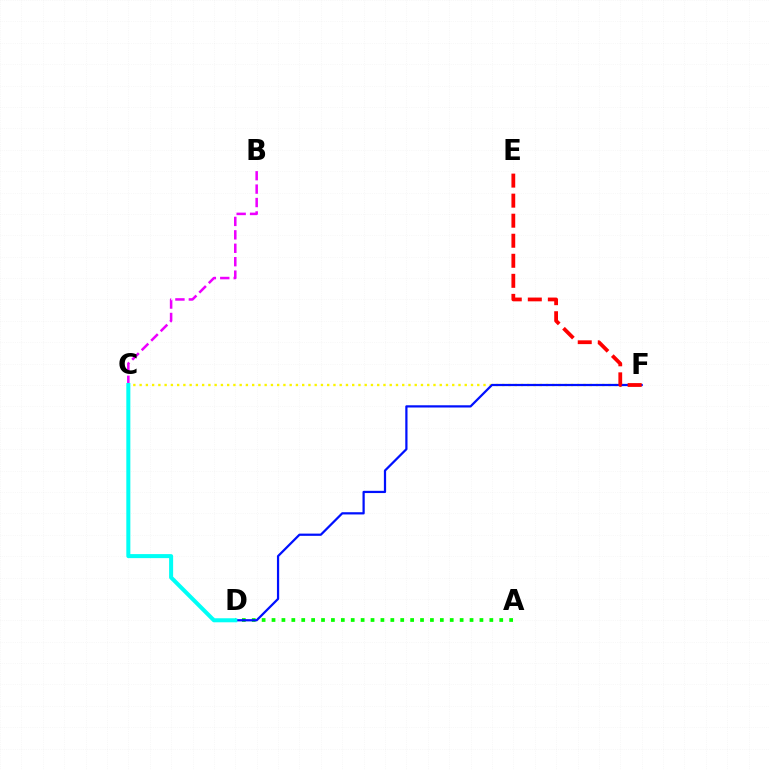{('C', 'F'): [{'color': '#fcf500', 'line_style': 'dotted', 'thickness': 1.7}], ('A', 'D'): [{'color': '#08ff00', 'line_style': 'dotted', 'thickness': 2.69}], ('D', 'F'): [{'color': '#0010ff', 'line_style': 'solid', 'thickness': 1.61}], ('E', 'F'): [{'color': '#ff0000', 'line_style': 'dashed', 'thickness': 2.72}], ('B', 'C'): [{'color': '#ee00ff', 'line_style': 'dashed', 'thickness': 1.82}], ('C', 'D'): [{'color': '#00fff6', 'line_style': 'solid', 'thickness': 2.9}]}